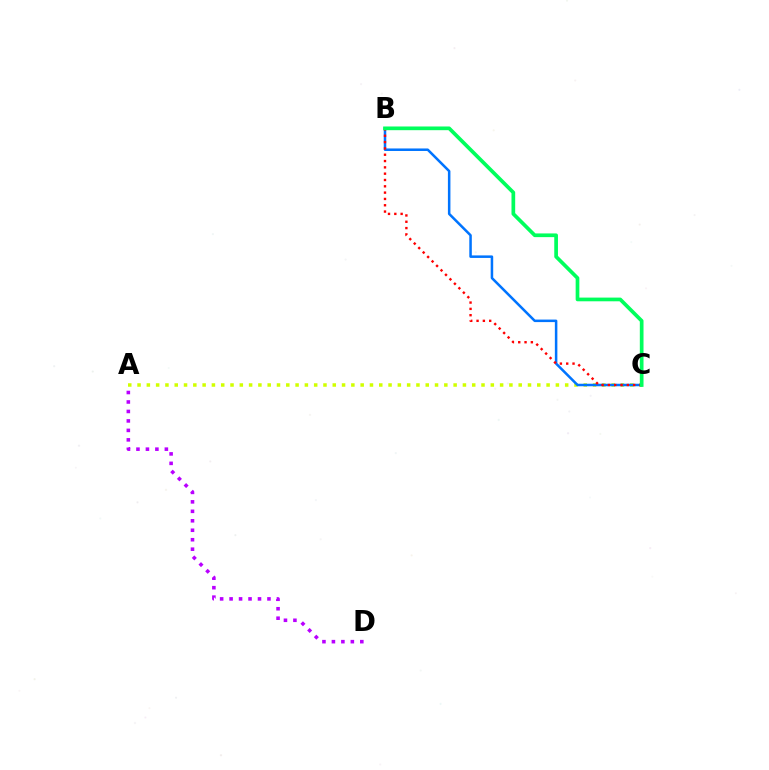{('A', 'C'): [{'color': '#d1ff00', 'line_style': 'dotted', 'thickness': 2.53}], ('A', 'D'): [{'color': '#b900ff', 'line_style': 'dotted', 'thickness': 2.57}], ('B', 'C'): [{'color': '#0074ff', 'line_style': 'solid', 'thickness': 1.81}, {'color': '#ff0000', 'line_style': 'dotted', 'thickness': 1.72}, {'color': '#00ff5c', 'line_style': 'solid', 'thickness': 2.66}]}